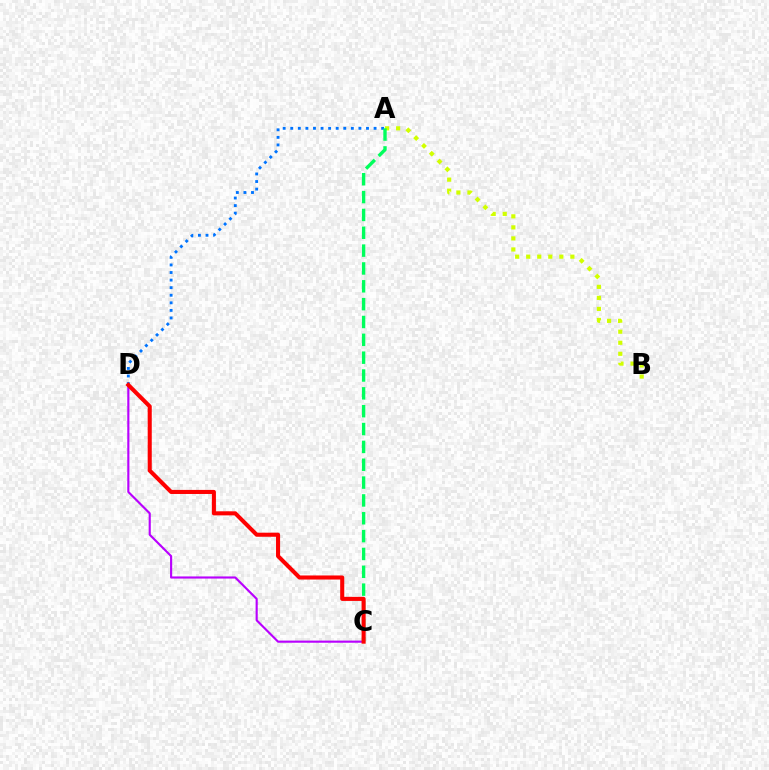{('A', 'B'): [{'color': '#d1ff00', 'line_style': 'dotted', 'thickness': 3.0}], ('C', 'D'): [{'color': '#b900ff', 'line_style': 'solid', 'thickness': 1.54}, {'color': '#ff0000', 'line_style': 'solid', 'thickness': 2.93}], ('A', 'D'): [{'color': '#0074ff', 'line_style': 'dotted', 'thickness': 2.06}], ('A', 'C'): [{'color': '#00ff5c', 'line_style': 'dashed', 'thickness': 2.42}]}